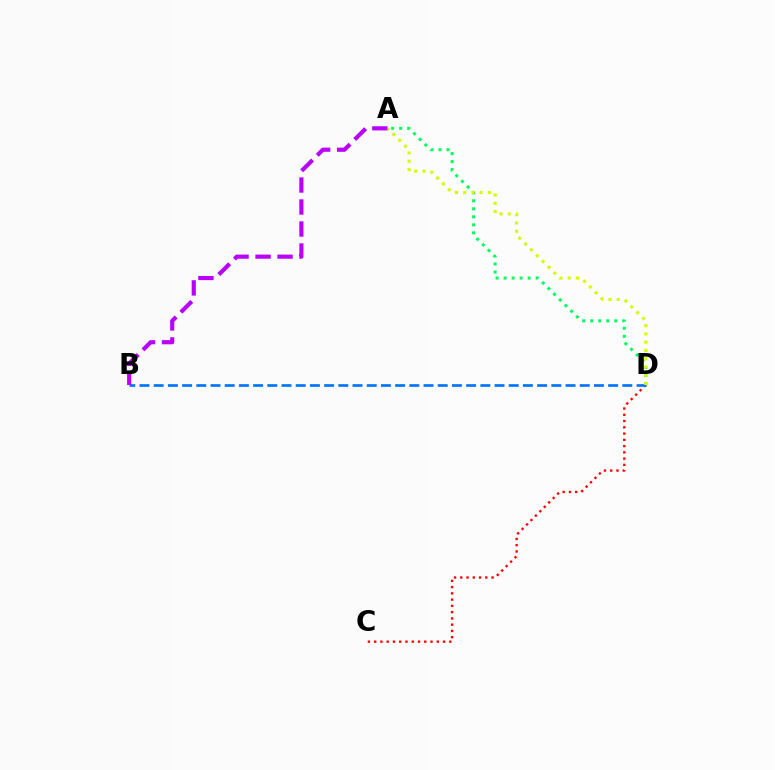{('A', 'D'): [{'color': '#00ff5c', 'line_style': 'dotted', 'thickness': 2.18}, {'color': '#d1ff00', 'line_style': 'dotted', 'thickness': 2.24}], ('C', 'D'): [{'color': '#ff0000', 'line_style': 'dotted', 'thickness': 1.7}], ('B', 'D'): [{'color': '#0074ff', 'line_style': 'dashed', 'thickness': 1.93}], ('A', 'B'): [{'color': '#b900ff', 'line_style': 'dashed', 'thickness': 2.99}]}